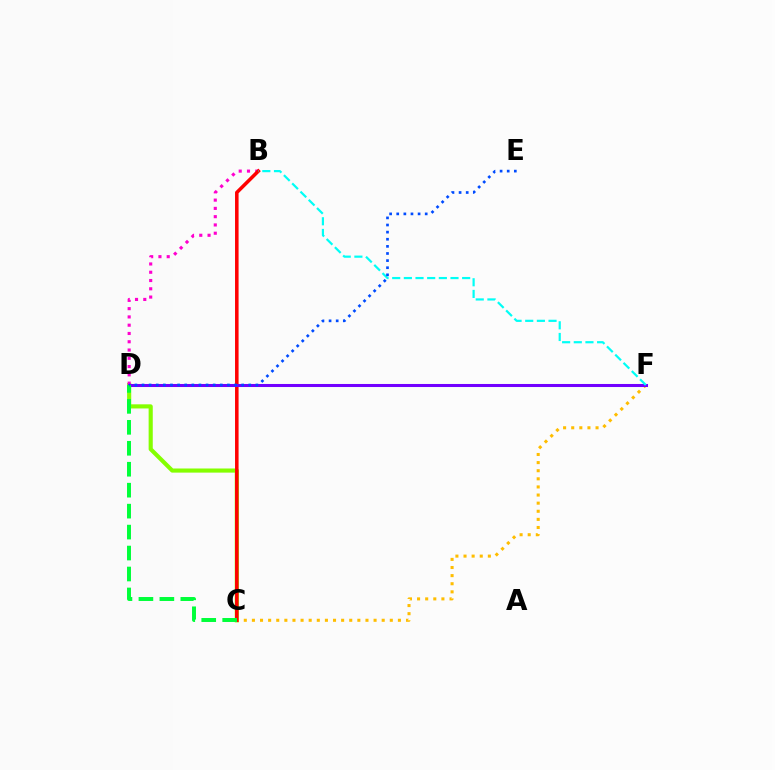{('C', 'D'): [{'color': '#84ff00', 'line_style': 'solid', 'thickness': 2.97}, {'color': '#00ff39', 'line_style': 'dashed', 'thickness': 2.85}], ('B', 'D'): [{'color': '#ff00cf', 'line_style': 'dotted', 'thickness': 2.25}], ('C', 'F'): [{'color': '#ffbd00', 'line_style': 'dotted', 'thickness': 2.2}], ('B', 'C'): [{'color': '#ff0000', 'line_style': 'solid', 'thickness': 2.55}], ('D', 'F'): [{'color': '#7200ff', 'line_style': 'solid', 'thickness': 2.19}], ('B', 'F'): [{'color': '#00fff6', 'line_style': 'dashed', 'thickness': 1.58}], ('D', 'E'): [{'color': '#004bff', 'line_style': 'dotted', 'thickness': 1.93}]}